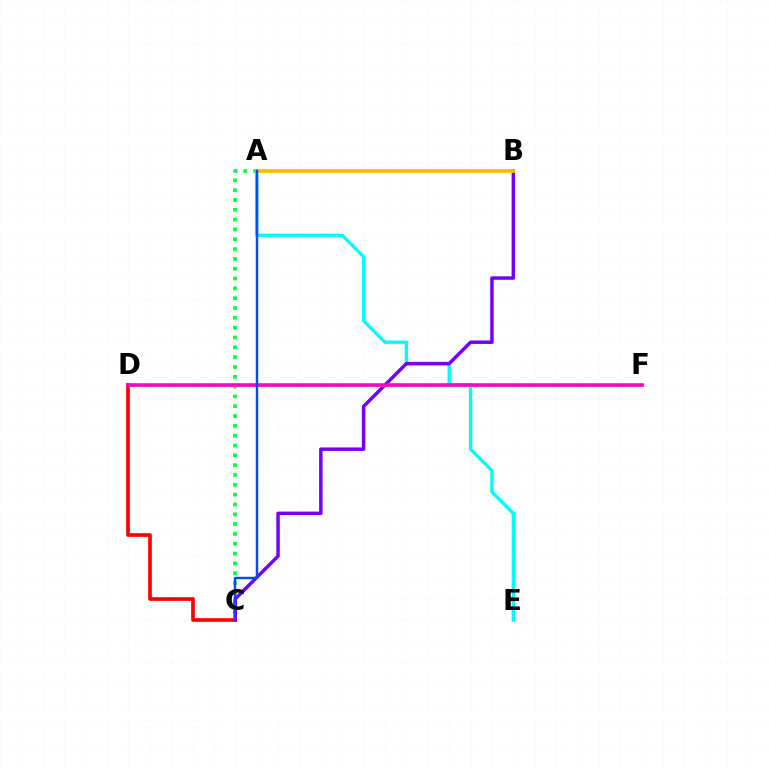{('A', 'E'): [{'color': '#00fff6', 'line_style': 'solid', 'thickness': 2.42}], ('A', 'C'): [{'color': '#00ff39', 'line_style': 'dotted', 'thickness': 2.67}, {'color': '#004bff', 'line_style': 'solid', 'thickness': 1.77}], ('B', 'C'): [{'color': '#7200ff', 'line_style': 'solid', 'thickness': 2.5}], ('C', 'D'): [{'color': '#ff0000', 'line_style': 'solid', 'thickness': 2.64}], ('D', 'F'): [{'color': '#84ff00', 'line_style': 'solid', 'thickness': 2.03}, {'color': '#ff00cf', 'line_style': 'solid', 'thickness': 2.59}], ('A', 'B'): [{'color': '#ffbd00', 'line_style': 'solid', 'thickness': 2.73}]}